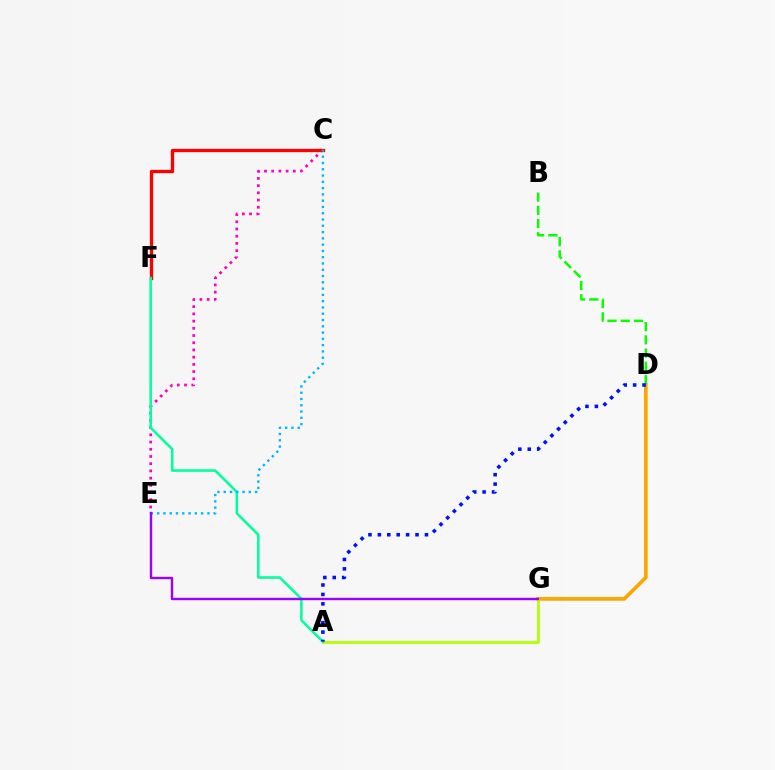{('C', 'E'): [{'color': '#ff00bd', 'line_style': 'dotted', 'thickness': 1.96}, {'color': '#00b5ff', 'line_style': 'dotted', 'thickness': 1.71}], ('D', 'G'): [{'color': '#ffa500', 'line_style': 'solid', 'thickness': 2.65}], ('C', 'F'): [{'color': '#ff0000', 'line_style': 'solid', 'thickness': 2.39}], ('A', 'G'): [{'color': '#b3ff00', 'line_style': 'solid', 'thickness': 2.0}], ('A', 'F'): [{'color': '#00ff9d', 'line_style': 'solid', 'thickness': 1.82}], ('B', 'D'): [{'color': '#08ff00', 'line_style': 'dashed', 'thickness': 1.79}], ('A', 'D'): [{'color': '#0010ff', 'line_style': 'dotted', 'thickness': 2.56}], ('E', 'G'): [{'color': '#9b00ff', 'line_style': 'solid', 'thickness': 1.73}]}